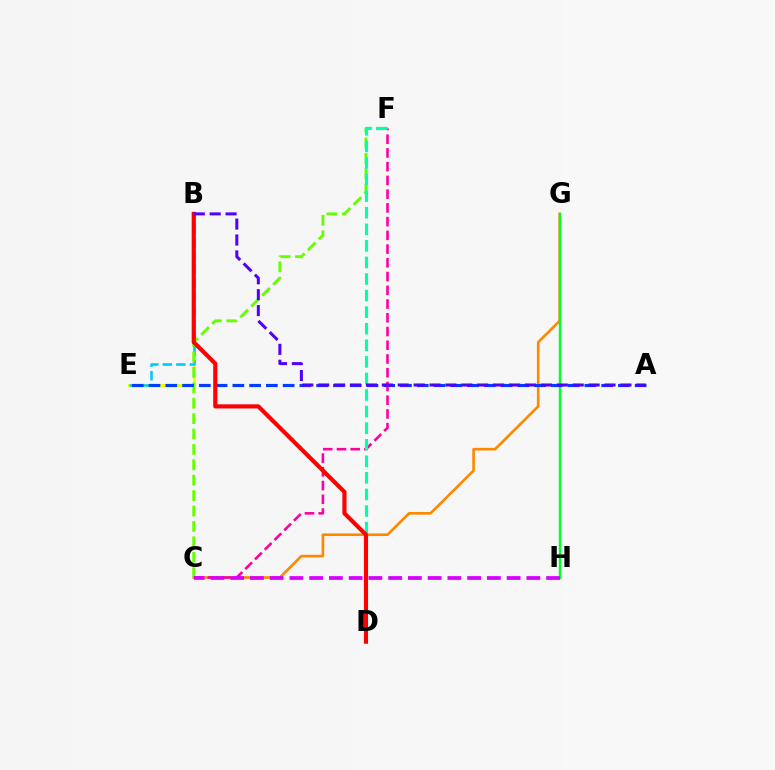{('B', 'E'): [{'color': '#eeff00', 'line_style': 'solid', 'thickness': 2.14}, {'color': '#00c7ff', 'line_style': 'dashed', 'thickness': 1.84}], ('C', 'G'): [{'color': '#ff8800', 'line_style': 'solid', 'thickness': 1.9}], ('G', 'H'): [{'color': '#00ff27', 'line_style': 'solid', 'thickness': 1.74}], ('C', 'F'): [{'color': '#66ff00', 'line_style': 'dashed', 'thickness': 2.09}, {'color': '#ff00a0', 'line_style': 'dashed', 'thickness': 1.87}], ('A', 'E'): [{'color': '#003fff', 'line_style': 'dashed', 'thickness': 2.28}], ('D', 'F'): [{'color': '#00ffaf', 'line_style': 'dashed', 'thickness': 2.25}], ('B', 'D'): [{'color': '#ff0000', 'line_style': 'solid', 'thickness': 2.97}], ('C', 'H'): [{'color': '#d600ff', 'line_style': 'dashed', 'thickness': 2.68}], ('A', 'B'): [{'color': '#4f00ff', 'line_style': 'dashed', 'thickness': 2.16}]}